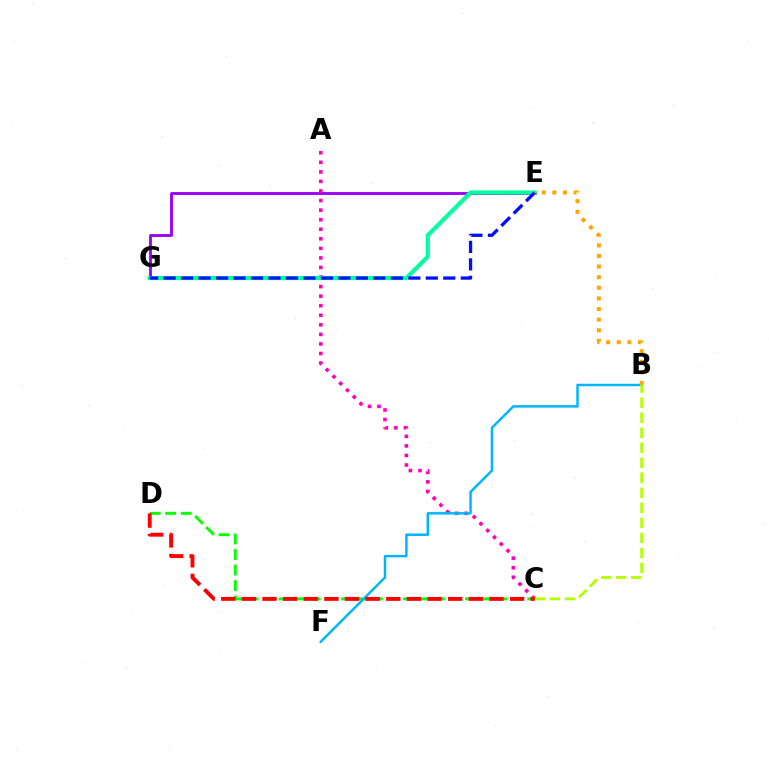{('E', 'G'): [{'color': '#9b00ff', 'line_style': 'solid', 'thickness': 2.06}, {'color': '#00ff9d', 'line_style': 'solid', 'thickness': 3.0}, {'color': '#0010ff', 'line_style': 'dashed', 'thickness': 2.37}], ('A', 'C'): [{'color': '#ff00bd', 'line_style': 'dotted', 'thickness': 2.6}], ('C', 'D'): [{'color': '#08ff00', 'line_style': 'dashed', 'thickness': 2.11}, {'color': '#ff0000', 'line_style': 'dashed', 'thickness': 2.8}], ('B', 'F'): [{'color': '#00b5ff', 'line_style': 'solid', 'thickness': 1.78}], ('B', 'C'): [{'color': '#b3ff00', 'line_style': 'dashed', 'thickness': 2.04}], ('B', 'E'): [{'color': '#ffa500', 'line_style': 'dotted', 'thickness': 2.88}]}